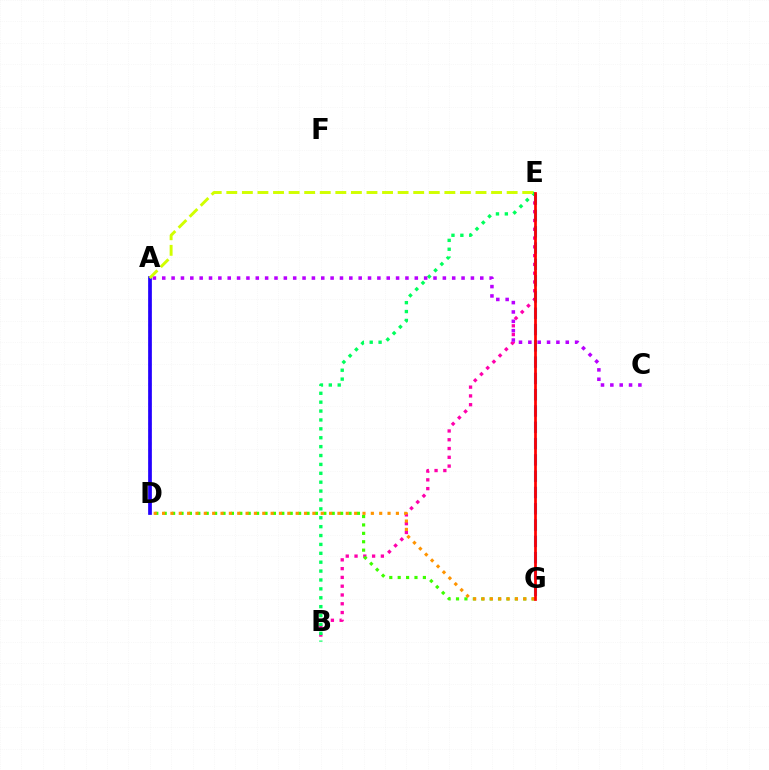{('B', 'E'): [{'color': '#ff00ac', 'line_style': 'dotted', 'thickness': 2.39}, {'color': '#00ff5c', 'line_style': 'dotted', 'thickness': 2.42}], ('E', 'G'): [{'color': '#0074ff', 'line_style': 'dashed', 'thickness': 2.21}, {'color': '#ff0000', 'line_style': 'solid', 'thickness': 1.96}], ('D', 'G'): [{'color': '#3dff00', 'line_style': 'dotted', 'thickness': 2.28}, {'color': '#ff9400', 'line_style': 'dotted', 'thickness': 2.27}], ('A', 'D'): [{'color': '#00fff6', 'line_style': 'dotted', 'thickness': 1.78}, {'color': '#2500ff', 'line_style': 'solid', 'thickness': 2.68}], ('A', 'C'): [{'color': '#b900ff', 'line_style': 'dotted', 'thickness': 2.54}], ('A', 'E'): [{'color': '#d1ff00', 'line_style': 'dashed', 'thickness': 2.12}]}